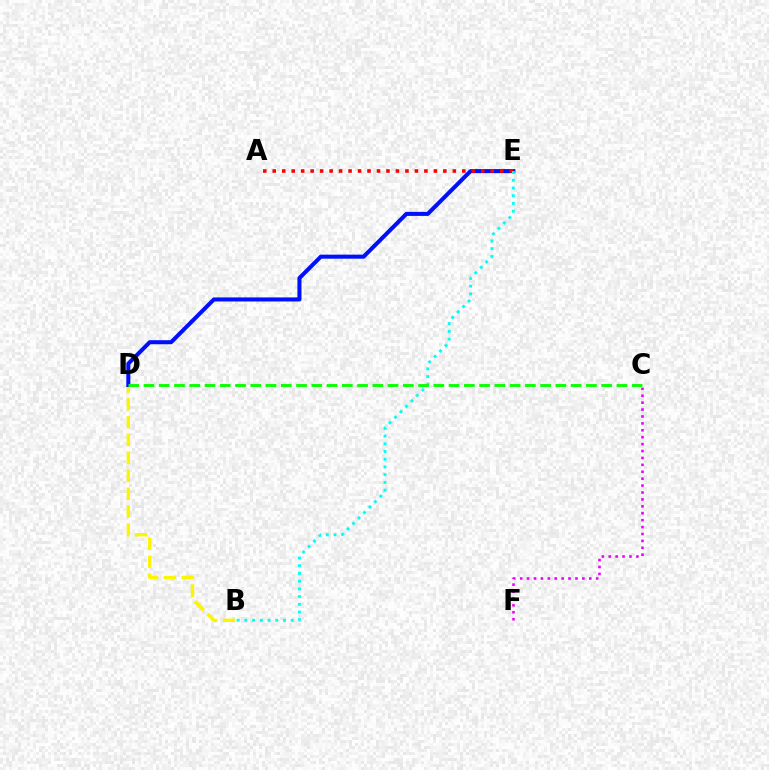{('B', 'D'): [{'color': '#fcf500', 'line_style': 'dashed', 'thickness': 2.43}], ('C', 'F'): [{'color': '#ee00ff', 'line_style': 'dotted', 'thickness': 1.88}], ('D', 'E'): [{'color': '#0010ff', 'line_style': 'solid', 'thickness': 2.92}], ('A', 'E'): [{'color': '#ff0000', 'line_style': 'dotted', 'thickness': 2.58}], ('B', 'E'): [{'color': '#00fff6', 'line_style': 'dotted', 'thickness': 2.1}], ('C', 'D'): [{'color': '#08ff00', 'line_style': 'dashed', 'thickness': 2.07}]}